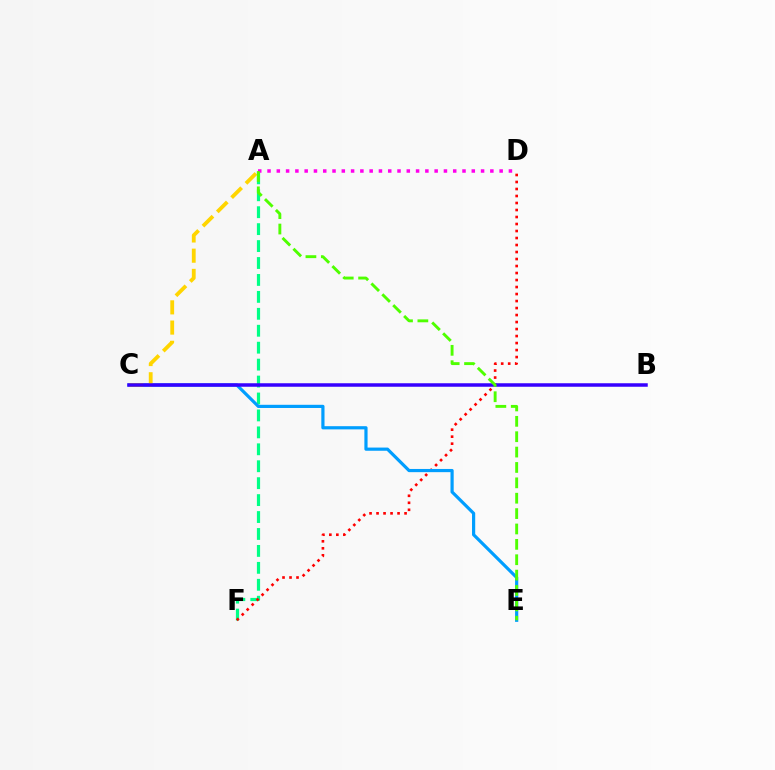{('A', 'F'): [{'color': '#00ff86', 'line_style': 'dashed', 'thickness': 2.3}], ('D', 'F'): [{'color': '#ff0000', 'line_style': 'dotted', 'thickness': 1.9}], ('C', 'E'): [{'color': '#009eff', 'line_style': 'solid', 'thickness': 2.3}], ('A', 'C'): [{'color': '#ffd500', 'line_style': 'dashed', 'thickness': 2.75}], ('B', 'C'): [{'color': '#3700ff', 'line_style': 'solid', 'thickness': 2.52}], ('A', 'D'): [{'color': '#ff00ed', 'line_style': 'dotted', 'thickness': 2.52}], ('A', 'E'): [{'color': '#4fff00', 'line_style': 'dashed', 'thickness': 2.09}]}